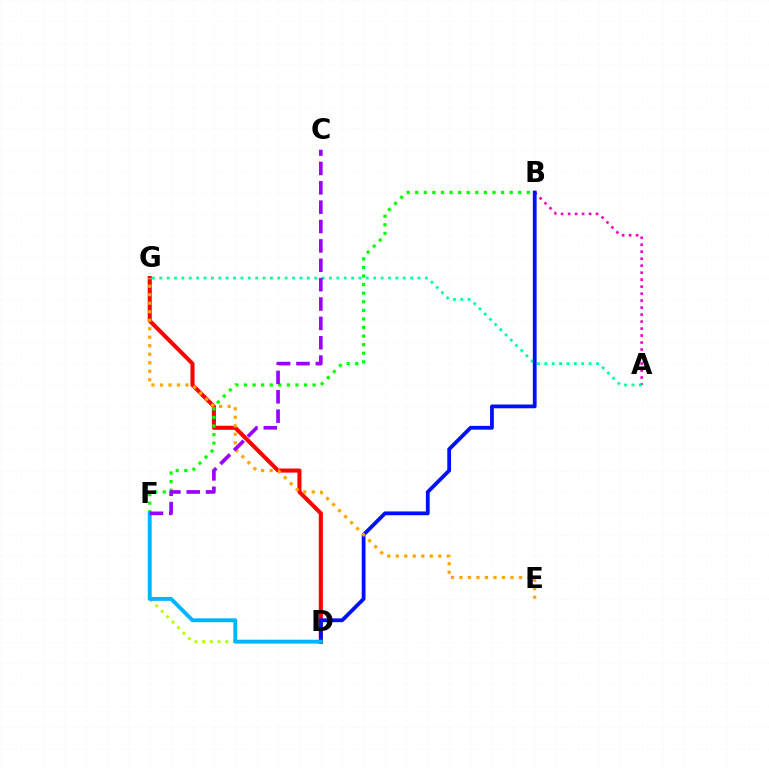{('A', 'B'): [{'color': '#ff00bd', 'line_style': 'dotted', 'thickness': 1.9}], ('D', 'G'): [{'color': '#ff0000', 'line_style': 'solid', 'thickness': 2.93}], ('B', 'F'): [{'color': '#08ff00', 'line_style': 'dotted', 'thickness': 2.33}], ('D', 'F'): [{'color': '#b3ff00', 'line_style': 'dotted', 'thickness': 2.1}, {'color': '#00b5ff', 'line_style': 'solid', 'thickness': 2.8}], ('A', 'G'): [{'color': '#00ff9d', 'line_style': 'dotted', 'thickness': 2.0}], ('B', 'D'): [{'color': '#0010ff', 'line_style': 'solid', 'thickness': 2.73}], ('E', 'G'): [{'color': '#ffa500', 'line_style': 'dotted', 'thickness': 2.31}], ('C', 'F'): [{'color': '#9b00ff', 'line_style': 'dashed', 'thickness': 2.63}]}